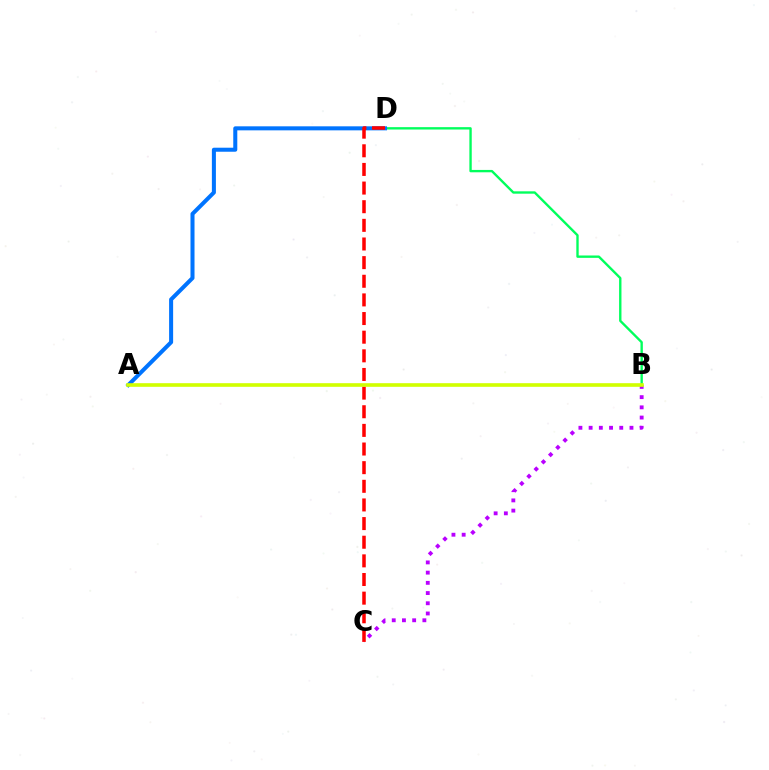{('B', 'D'): [{'color': '#00ff5c', 'line_style': 'solid', 'thickness': 1.7}], ('A', 'D'): [{'color': '#0074ff', 'line_style': 'solid', 'thickness': 2.9}], ('C', 'D'): [{'color': '#ff0000', 'line_style': 'dashed', 'thickness': 2.53}], ('B', 'C'): [{'color': '#b900ff', 'line_style': 'dotted', 'thickness': 2.77}], ('A', 'B'): [{'color': '#d1ff00', 'line_style': 'solid', 'thickness': 2.62}]}